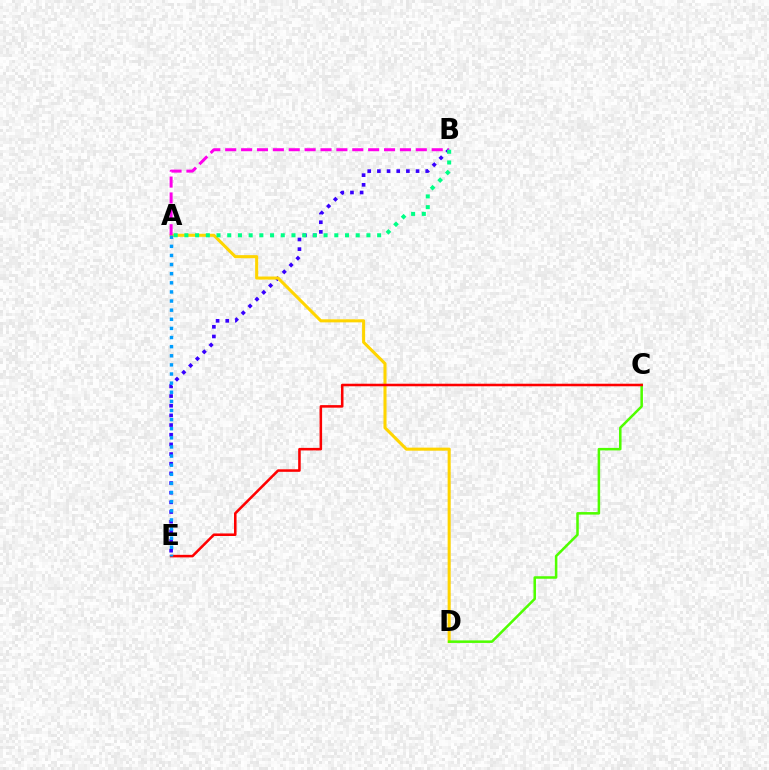{('B', 'E'): [{'color': '#3700ff', 'line_style': 'dotted', 'thickness': 2.63}], ('A', 'D'): [{'color': '#ffd500', 'line_style': 'solid', 'thickness': 2.2}], ('C', 'D'): [{'color': '#4fff00', 'line_style': 'solid', 'thickness': 1.82}], ('A', 'B'): [{'color': '#ff00ed', 'line_style': 'dashed', 'thickness': 2.16}, {'color': '#00ff86', 'line_style': 'dotted', 'thickness': 2.91}], ('C', 'E'): [{'color': '#ff0000', 'line_style': 'solid', 'thickness': 1.83}], ('A', 'E'): [{'color': '#009eff', 'line_style': 'dotted', 'thickness': 2.48}]}